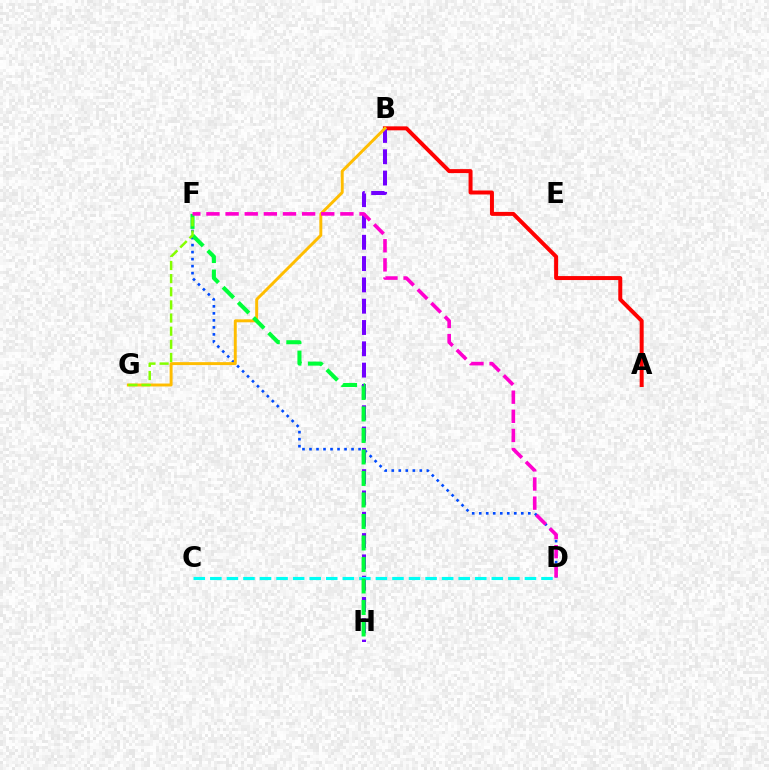{('D', 'F'): [{'color': '#004bff', 'line_style': 'dotted', 'thickness': 1.9}, {'color': '#ff00cf', 'line_style': 'dashed', 'thickness': 2.6}], ('A', 'B'): [{'color': '#ff0000', 'line_style': 'solid', 'thickness': 2.86}], ('B', 'H'): [{'color': '#7200ff', 'line_style': 'dashed', 'thickness': 2.89}], ('B', 'G'): [{'color': '#ffbd00', 'line_style': 'solid', 'thickness': 2.11}], ('C', 'D'): [{'color': '#00fff6', 'line_style': 'dashed', 'thickness': 2.25}], ('F', 'H'): [{'color': '#00ff39', 'line_style': 'dashed', 'thickness': 2.92}], ('F', 'G'): [{'color': '#84ff00', 'line_style': 'dashed', 'thickness': 1.79}]}